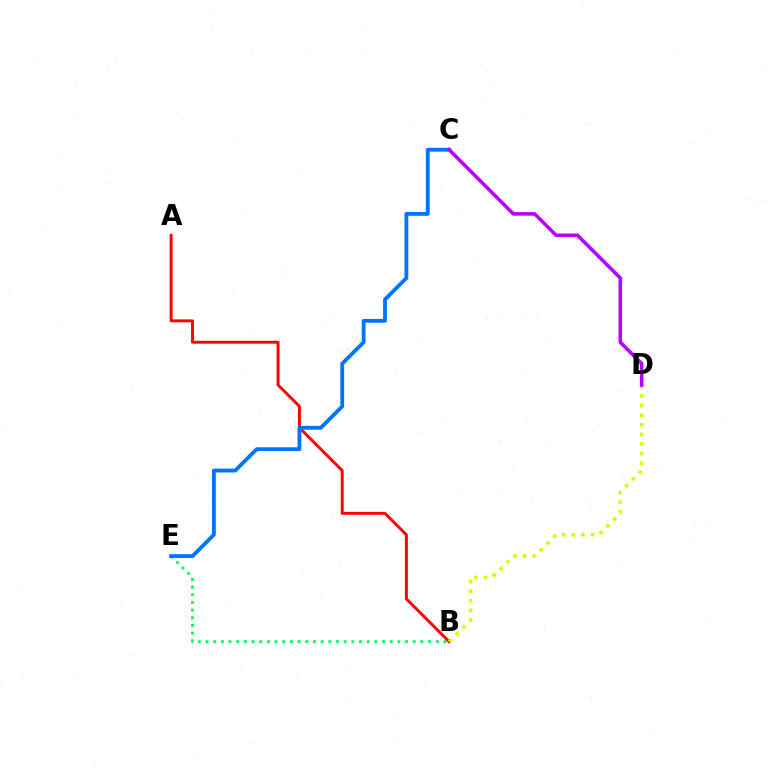{('B', 'E'): [{'color': '#00ff5c', 'line_style': 'dotted', 'thickness': 2.09}], ('A', 'B'): [{'color': '#ff0000', 'line_style': 'solid', 'thickness': 2.09}], ('B', 'D'): [{'color': '#d1ff00', 'line_style': 'dotted', 'thickness': 2.6}], ('C', 'E'): [{'color': '#0074ff', 'line_style': 'solid', 'thickness': 2.75}], ('C', 'D'): [{'color': '#b900ff', 'line_style': 'solid', 'thickness': 2.56}]}